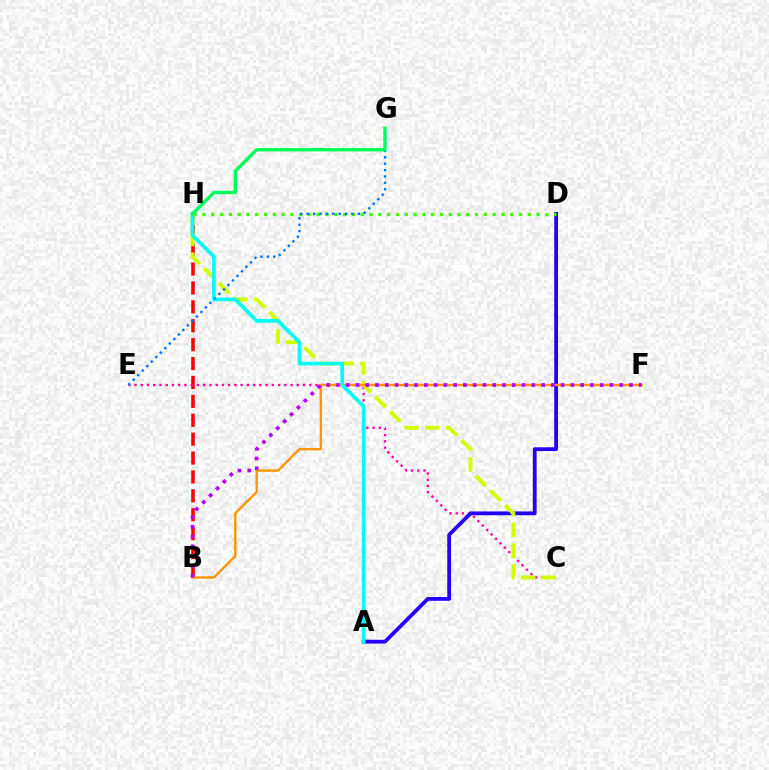{('B', 'H'): [{'color': '#ff0000', 'line_style': 'dashed', 'thickness': 2.57}], ('C', 'E'): [{'color': '#ff00ac', 'line_style': 'dotted', 'thickness': 1.7}], ('A', 'D'): [{'color': '#2500ff', 'line_style': 'solid', 'thickness': 2.73}], ('D', 'H'): [{'color': '#3dff00', 'line_style': 'dotted', 'thickness': 2.39}], ('C', 'H'): [{'color': '#d1ff00', 'line_style': 'dashed', 'thickness': 2.82}], ('B', 'F'): [{'color': '#ff9400', 'line_style': 'solid', 'thickness': 1.7}, {'color': '#b900ff', 'line_style': 'dotted', 'thickness': 2.65}], ('A', 'H'): [{'color': '#00fff6', 'line_style': 'solid', 'thickness': 2.67}], ('E', 'G'): [{'color': '#0074ff', 'line_style': 'dotted', 'thickness': 1.73}], ('G', 'H'): [{'color': '#00ff5c', 'line_style': 'solid', 'thickness': 2.46}]}